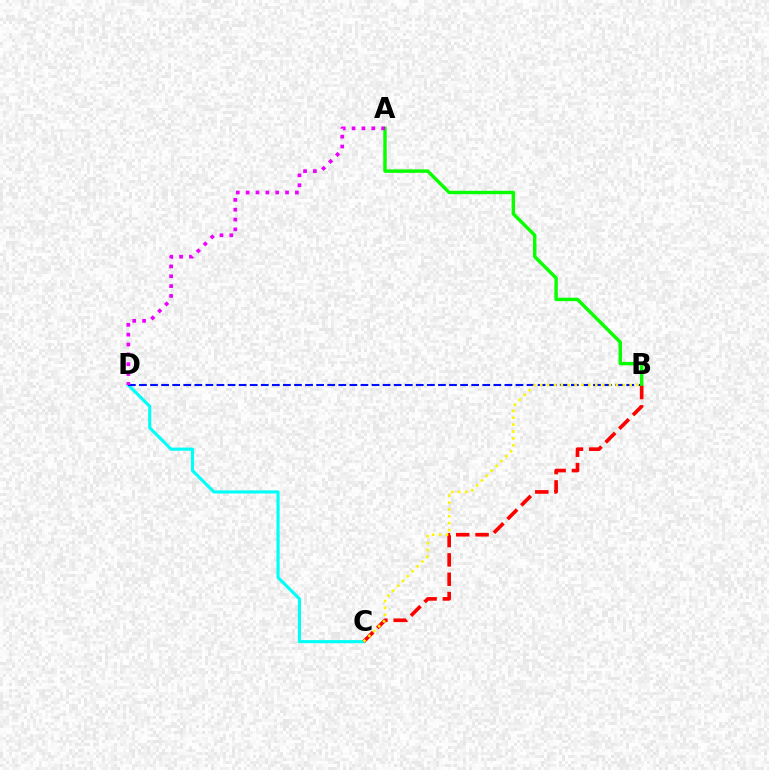{('C', 'D'): [{'color': '#00fff6', 'line_style': 'solid', 'thickness': 2.25}], ('B', 'D'): [{'color': '#0010ff', 'line_style': 'dashed', 'thickness': 1.5}], ('A', 'B'): [{'color': '#08ff00', 'line_style': 'solid', 'thickness': 2.47}], ('B', 'C'): [{'color': '#ff0000', 'line_style': 'dashed', 'thickness': 2.63}, {'color': '#fcf500', 'line_style': 'dotted', 'thickness': 1.87}], ('A', 'D'): [{'color': '#ee00ff', 'line_style': 'dotted', 'thickness': 2.68}]}